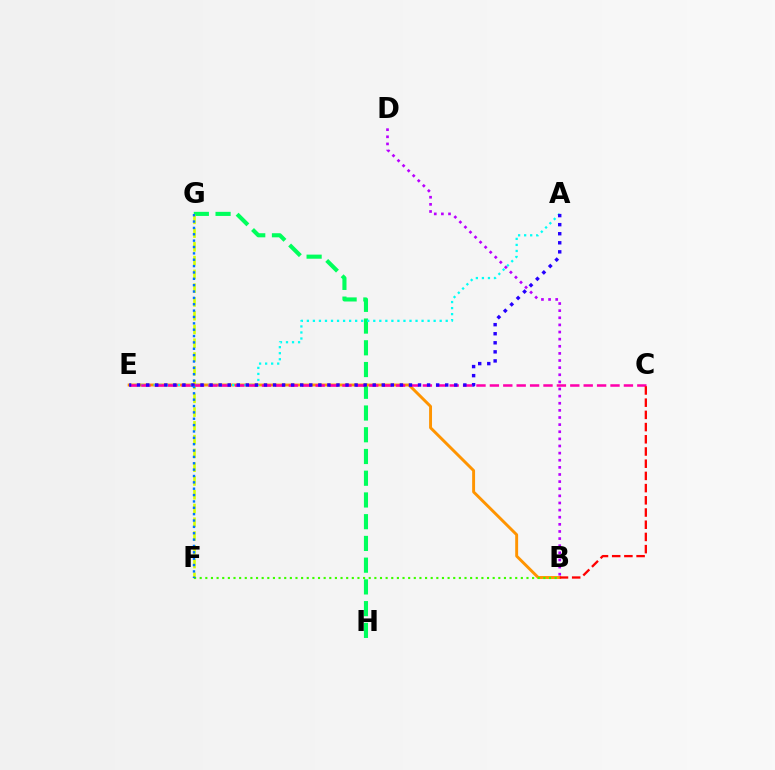{('B', 'D'): [{'color': '#b900ff', 'line_style': 'dotted', 'thickness': 1.94}], ('G', 'H'): [{'color': '#00ff5c', 'line_style': 'dashed', 'thickness': 2.95}], ('F', 'G'): [{'color': '#d1ff00', 'line_style': 'dashed', 'thickness': 1.87}, {'color': '#0074ff', 'line_style': 'dotted', 'thickness': 1.73}], ('B', 'E'): [{'color': '#ff9400', 'line_style': 'solid', 'thickness': 2.1}], ('A', 'E'): [{'color': '#00fff6', 'line_style': 'dotted', 'thickness': 1.64}, {'color': '#2500ff', 'line_style': 'dotted', 'thickness': 2.46}], ('B', 'F'): [{'color': '#3dff00', 'line_style': 'dotted', 'thickness': 1.53}], ('C', 'E'): [{'color': '#ff00ac', 'line_style': 'dashed', 'thickness': 1.82}], ('B', 'C'): [{'color': '#ff0000', 'line_style': 'dashed', 'thickness': 1.66}]}